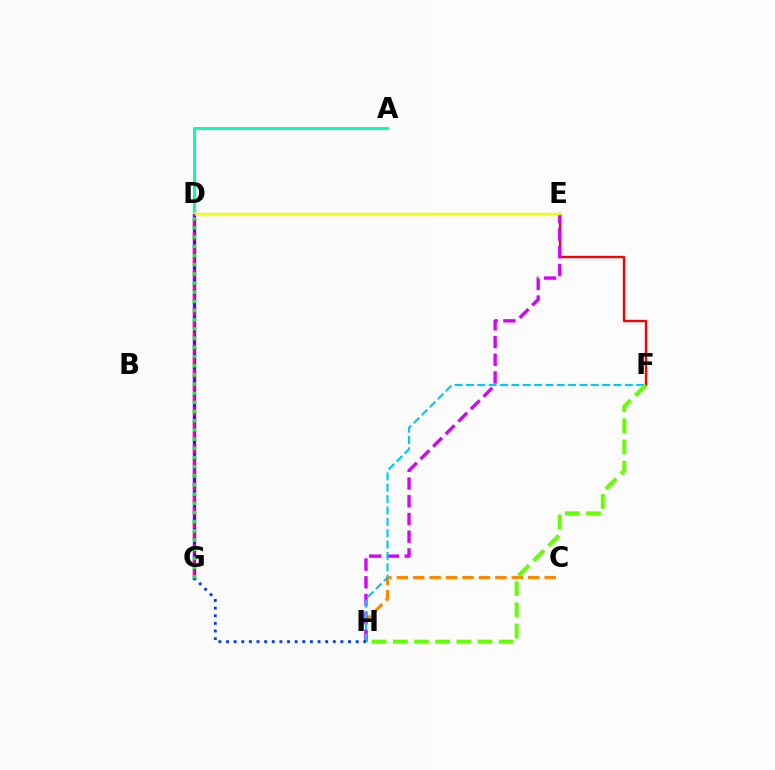{('C', 'H'): [{'color': '#ff8800', 'line_style': 'dashed', 'thickness': 2.23}], ('D', 'G'): [{'color': '#4f00ff', 'line_style': 'solid', 'thickness': 2.4}, {'color': '#ff00a0', 'line_style': 'dashed', 'thickness': 1.7}, {'color': '#00ff27', 'line_style': 'dotted', 'thickness': 2.49}], ('A', 'D'): [{'color': '#00ffaf', 'line_style': 'solid', 'thickness': 2.11}], ('E', 'F'): [{'color': '#ff0000', 'line_style': 'solid', 'thickness': 1.72}], ('E', 'H'): [{'color': '#d600ff', 'line_style': 'dashed', 'thickness': 2.41}], ('F', 'H'): [{'color': '#00c7ff', 'line_style': 'dashed', 'thickness': 1.54}, {'color': '#66ff00', 'line_style': 'dashed', 'thickness': 2.88}], ('G', 'H'): [{'color': '#003fff', 'line_style': 'dotted', 'thickness': 2.07}], ('D', 'E'): [{'color': '#eeff00', 'line_style': 'solid', 'thickness': 1.77}]}